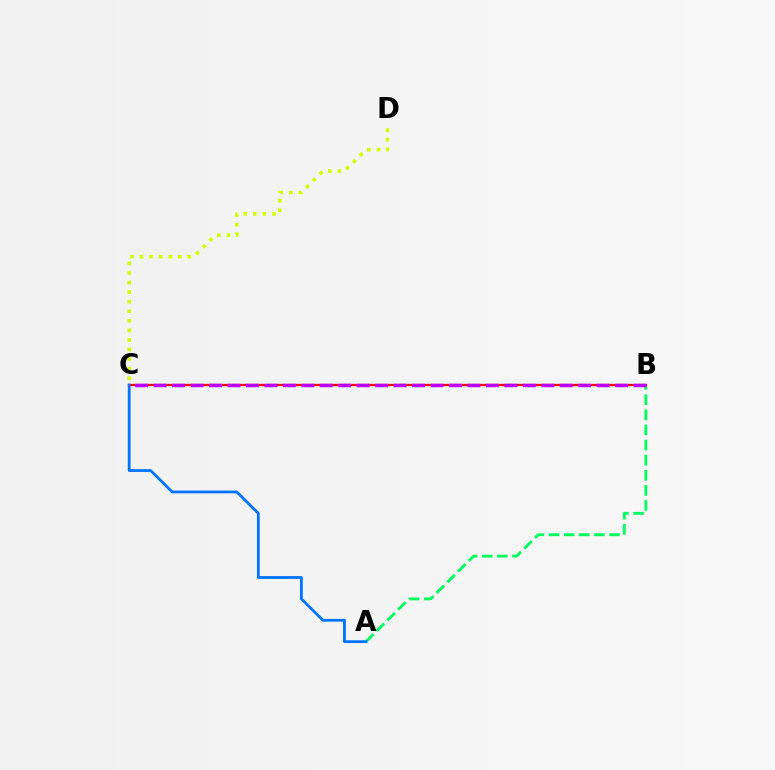{('A', 'B'): [{'color': '#00ff5c', 'line_style': 'dashed', 'thickness': 2.05}], ('B', 'C'): [{'color': '#ff0000', 'line_style': 'solid', 'thickness': 1.66}, {'color': '#b900ff', 'line_style': 'dashed', 'thickness': 2.51}], ('A', 'C'): [{'color': '#0074ff', 'line_style': 'solid', 'thickness': 2.0}], ('C', 'D'): [{'color': '#d1ff00', 'line_style': 'dotted', 'thickness': 2.6}]}